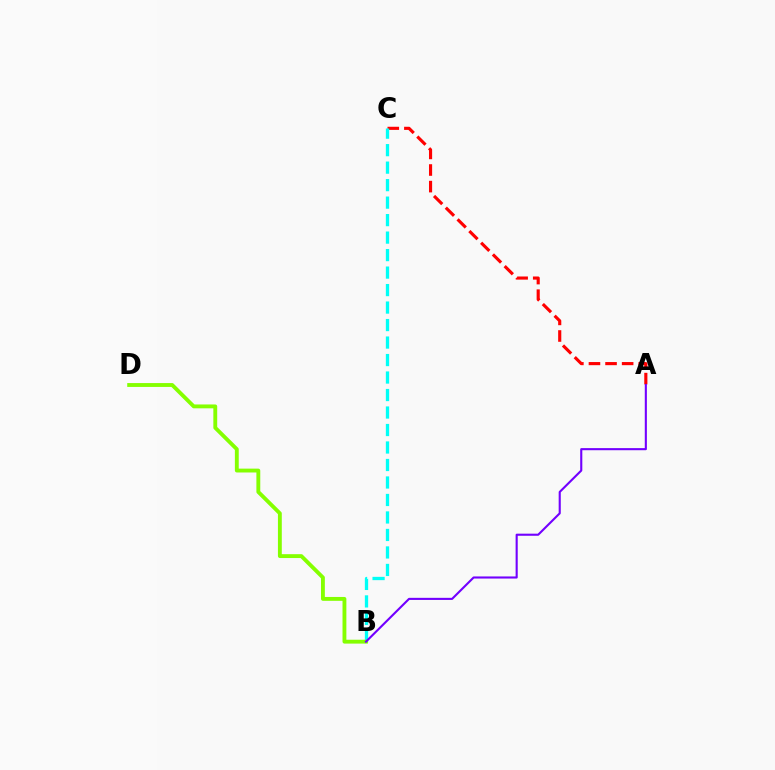{('A', 'C'): [{'color': '#ff0000', 'line_style': 'dashed', 'thickness': 2.25}], ('B', 'C'): [{'color': '#00fff6', 'line_style': 'dashed', 'thickness': 2.38}], ('B', 'D'): [{'color': '#84ff00', 'line_style': 'solid', 'thickness': 2.78}], ('A', 'B'): [{'color': '#7200ff', 'line_style': 'solid', 'thickness': 1.52}]}